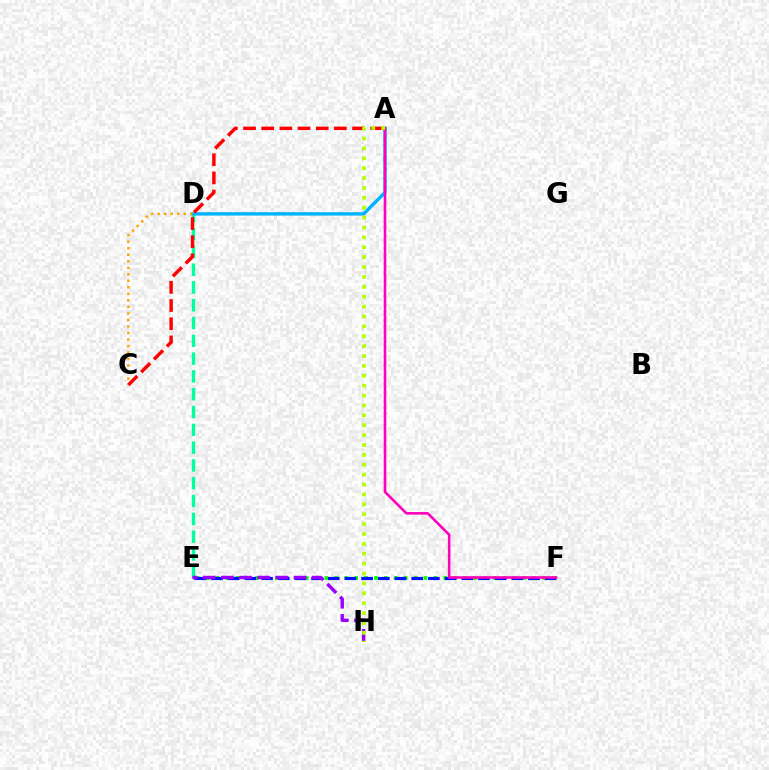{('E', 'F'): [{'color': '#08ff00', 'line_style': 'dotted', 'thickness': 2.69}, {'color': '#0010ff', 'line_style': 'dashed', 'thickness': 2.27}], ('D', 'E'): [{'color': '#00ff9d', 'line_style': 'dashed', 'thickness': 2.42}], ('A', 'D'): [{'color': '#00b5ff', 'line_style': 'solid', 'thickness': 2.45}], ('C', 'D'): [{'color': '#ffa500', 'line_style': 'dotted', 'thickness': 1.77}], ('E', 'H'): [{'color': '#9b00ff', 'line_style': 'dashed', 'thickness': 2.47}], ('A', 'C'): [{'color': '#ff0000', 'line_style': 'dashed', 'thickness': 2.47}], ('A', 'F'): [{'color': '#ff00bd', 'line_style': 'solid', 'thickness': 1.85}], ('A', 'H'): [{'color': '#b3ff00', 'line_style': 'dotted', 'thickness': 2.69}]}